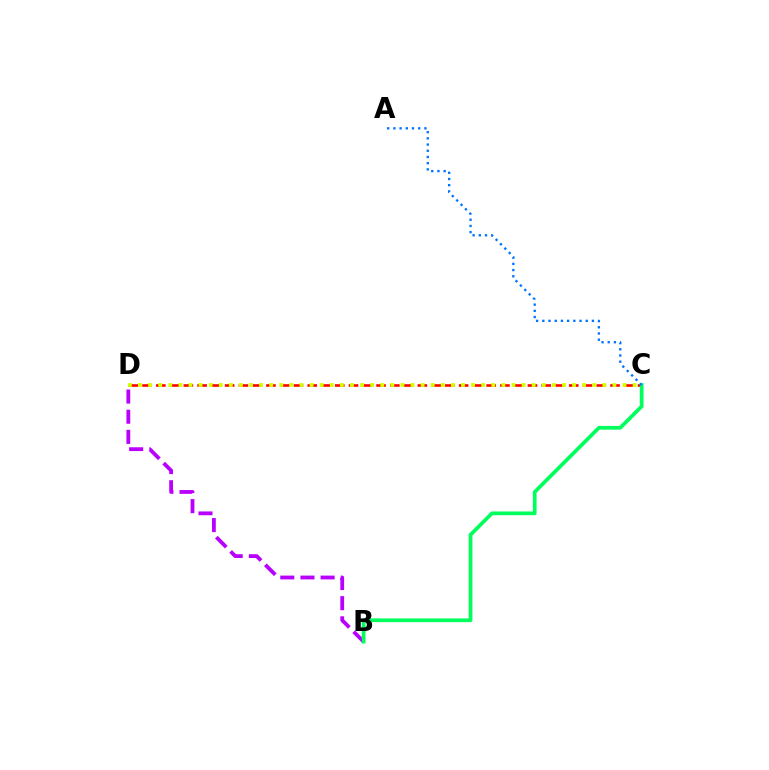{('B', 'D'): [{'color': '#b900ff', 'line_style': 'dashed', 'thickness': 2.74}], ('C', 'D'): [{'color': '#ff0000', 'line_style': 'dashed', 'thickness': 1.87}, {'color': '#d1ff00', 'line_style': 'dotted', 'thickness': 2.74}], ('B', 'C'): [{'color': '#00ff5c', 'line_style': 'solid', 'thickness': 2.68}], ('A', 'C'): [{'color': '#0074ff', 'line_style': 'dotted', 'thickness': 1.68}]}